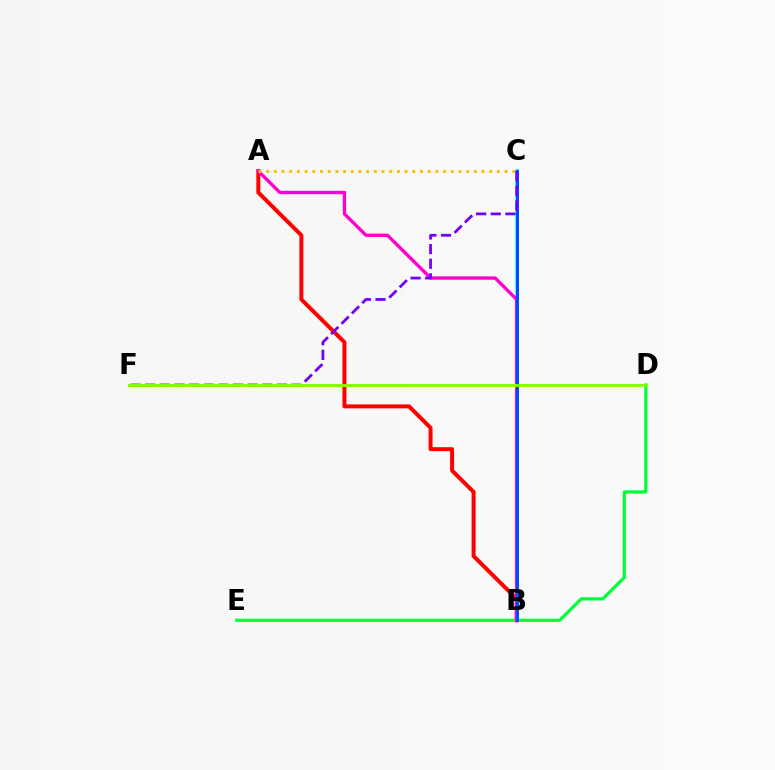{('B', 'C'): [{'color': '#00fff6', 'line_style': 'solid', 'thickness': 2.55}, {'color': '#004bff', 'line_style': 'solid', 'thickness': 2.16}], ('A', 'B'): [{'color': '#ff0000', 'line_style': 'solid', 'thickness': 2.86}, {'color': '#ff00cf', 'line_style': 'solid', 'thickness': 2.42}], ('D', 'E'): [{'color': '#00ff39', 'line_style': 'solid', 'thickness': 2.32}], ('A', 'C'): [{'color': '#ffbd00', 'line_style': 'dotted', 'thickness': 2.09}], ('C', 'F'): [{'color': '#7200ff', 'line_style': 'dashed', 'thickness': 1.99}], ('D', 'F'): [{'color': '#84ff00', 'line_style': 'solid', 'thickness': 2.09}]}